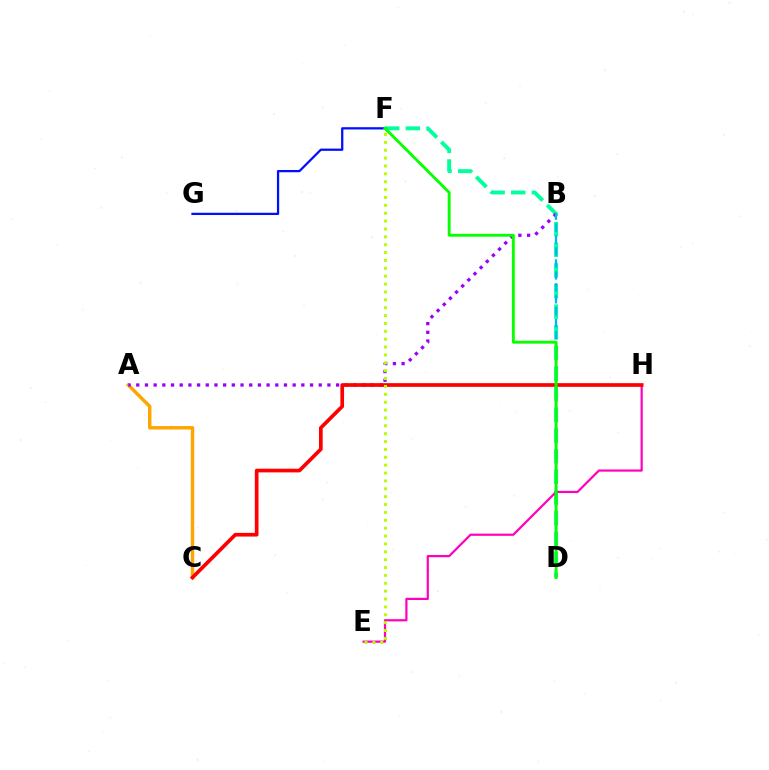{('A', 'C'): [{'color': '#ffa500', 'line_style': 'solid', 'thickness': 2.47}], ('D', 'F'): [{'color': '#00ff9d', 'line_style': 'dashed', 'thickness': 2.8}, {'color': '#08ff00', 'line_style': 'solid', 'thickness': 2.07}], ('A', 'B'): [{'color': '#9b00ff', 'line_style': 'dotted', 'thickness': 2.36}], ('E', 'H'): [{'color': '#ff00bd', 'line_style': 'solid', 'thickness': 1.59}], ('B', 'D'): [{'color': '#00b5ff', 'line_style': 'dashed', 'thickness': 1.62}], ('F', 'G'): [{'color': '#0010ff', 'line_style': 'solid', 'thickness': 1.63}], ('C', 'H'): [{'color': '#ff0000', 'line_style': 'solid', 'thickness': 2.65}], ('E', 'F'): [{'color': '#b3ff00', 'line_style': 'dotted', 'thickness': 2.14}]}